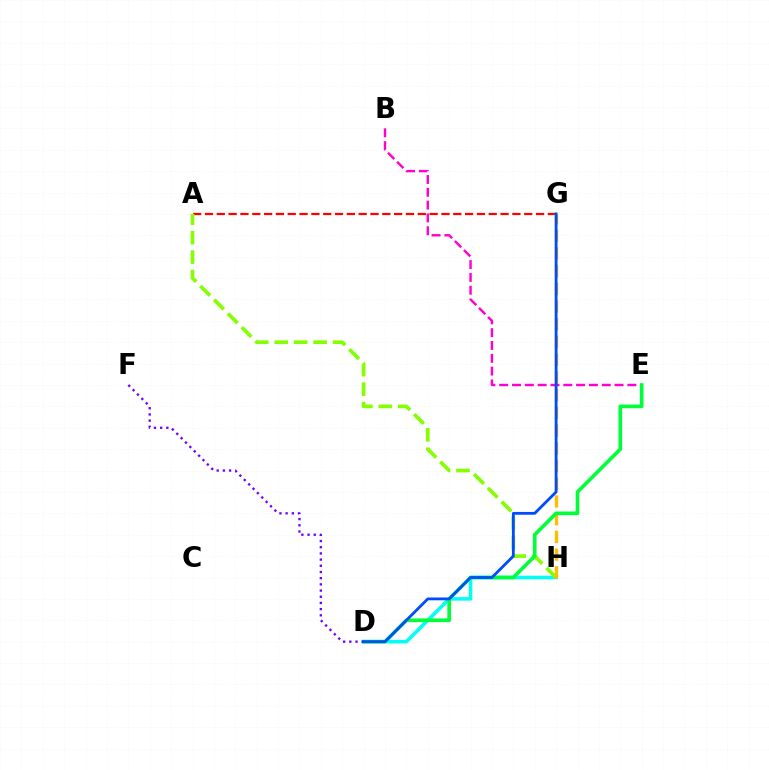{('A', 'G'): [{'color': '#ff0000', 'line_style': 'dashed', 'thickness': 1.61}], ('B', 'E'): [{'color': '#ff00cf', 'line_style': 'dashed', 'thickness': 1.74}], ('D', 'H'): [{'color': '#00fff6', 'line_style': 'solid', 'thickness': 2.56}], ('A', 'H'): [{'color': '#84ff00', 'line_style': 'dashed', 'thickness': 2.64}], ('G', 'H'): [{'color': '#ffbd00', 'line_style': 'dashed', 'thickness': 2.41}], ('D', 'E'): [{'color': '#00ff39', 'line_style': 'solid', 'thickness': 2.63}], ('D', 'F'): [{'color': '#7200ff', 'line_style': 'dotted', 'thickness': 1.68}], ('D', 'G'): [{'color': '#004bff', 'line_style': 'solid', 'thickness': 2.02}]}